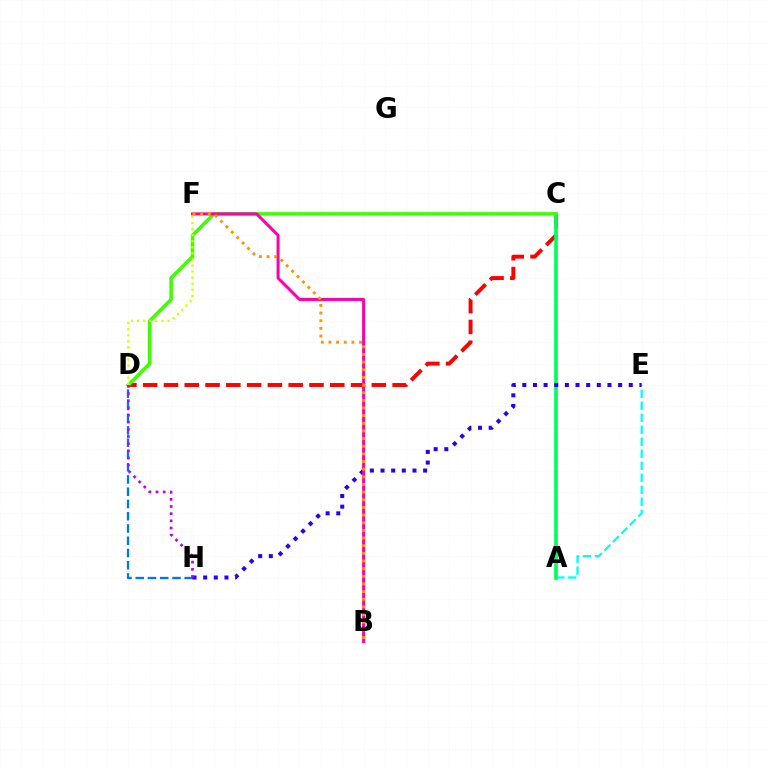{('C', 'D'): [{'color': '#ff0000', 'line_style': 'dashed', 'thickness': 2.82}, {'color': '#3dff00', 'line_style': 'solid', 'thickness': 2.53}], ('D', 'H'): [{'color': '#0074ff', 'line_style': 'dashed', 'thickness': 1.66}, {'color': '#b900ff', 'line_style': 'dotted', 'thickness': 1.95}], ('A', 'E'): [{'color': '#00fff6', 'line_style': 'dashed', 'thickness': 1.63}], ('A', 'C'): [{'color': '#00ff5c', 'line_style': 'solid', 'thickness': 2.65}], ('E', 'H'): [{'color': '#2500ff', 'line_style': 'dotted', 'thickness': 2.89}], ('B', 'F'): [{'color': '#ff00ac', 'line_style': 'solid', 'thickness': 2.17}, {'color': '#ff9400', 'line_style': 'dotted', 'thickness': 2.08}], ('D', 'F'): [{'color': '#d1ff00', 'line_style': 'dotted', 'thickness': 1.65}]}